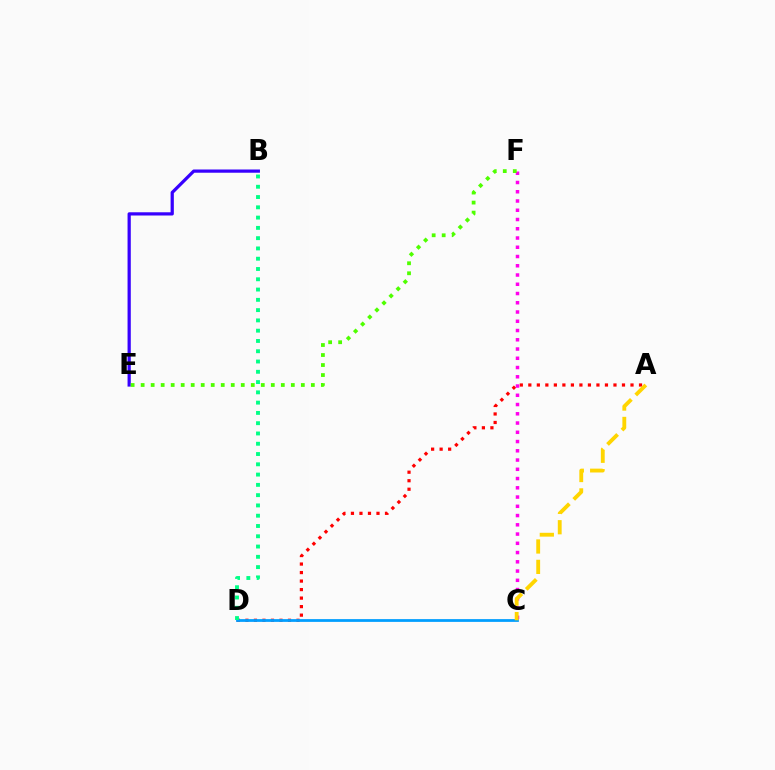{('A', 'D'): [{'color': '#ff0000', 'line_style': 'dotted', 'thickness': 2.31}], ('C', 'F'): [{'color': '#ff00ed', 'line_style': 'dotted', 'thickness': 2.51}], ('C', 'D'): [{'color': '#009eff', 'line_style': 'solid', 'thickness': 1.99}], ('B', 'D'): [{'color': '#00ff86', 'line_style': 'dotted', 'thickness': 2.79}], ('B', 'E'): [{'color': '#3700ff', 'line_style': 'solid', 'thickness': 2.33}], ('E', 'F'): [{'color': '#4fff00', 'line_style': 'dotted', 'thickness': 2.72}], ('A', 'C'): [{'color': '#ffd500', 'line_style': 'dashed', 'thickness': 2.77}]}